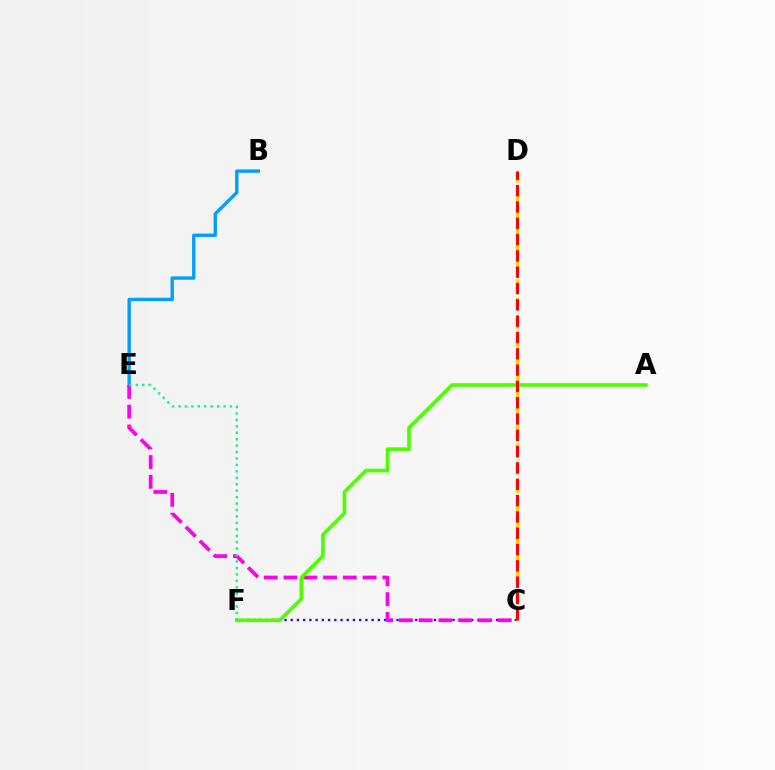{('C', 'F'): [{'color': '#3700ff', 'line_style': 'dotted', 'thickness': 1.69}], ('B', 'E'): [{'color': '#009eff', 'line_style': 'solid', 'thickness': 2.42}], ('C', 'E'): [{'color': '#ff00ed', 'line_style': 'dashed', 'thickness': 2.69}], ('C', 'D'): [{'color': '#ffd500', 'line_style': 'dashed', 'thickness': 2.48}, {'color': '#ff0000', 'line_style': 'dashed', 'thickness': 2.22}], ('A', 'F'): [{'color': '#4fff00', 'line_style': 'solid', 'thickness': 2.65}], ('E', 'F'): [{'color': '#00ff86', 'line_style': 'dotted', 'thickness': 1.75}]}